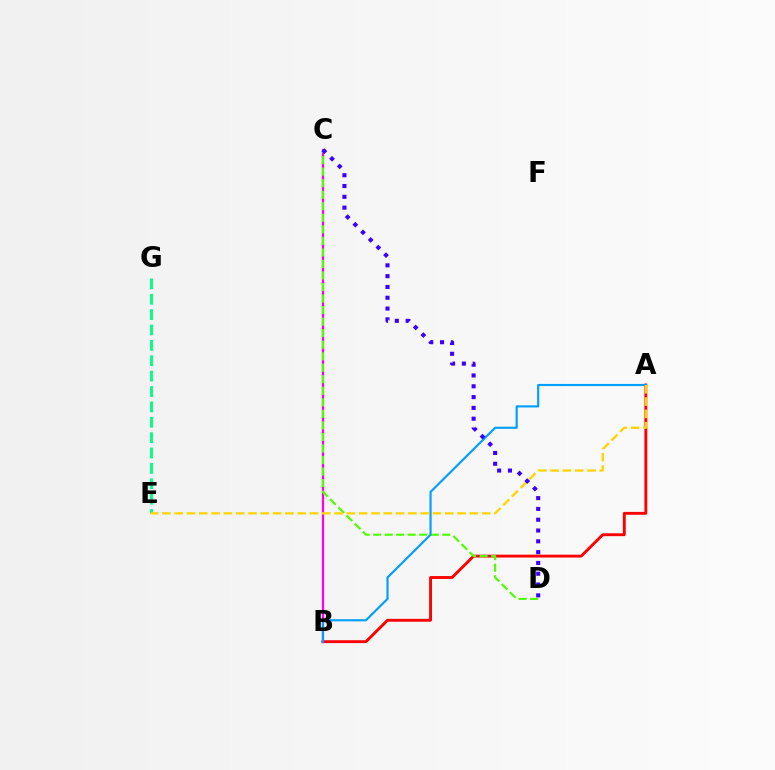{('A', 'B'): [{'color': '#ff0000', 'line_style': 'solid', 'thickness': 2.07}, {'color': '#009eff', 'line_style': 'solid', 'thickness': 1.54}], ('B', 'C'): [{'color': '#ff00ed', 'line_style': 'solid', 'thickness': 1.61}], ('C', 'D'): [{'color': '#4fff00', 'line_style': 'dashed', 'thickness': 1.57}, {'color': '#3700ff', 'line_style': 'dotted', 'thickness': 2.94}], ('E', 'G'): [{'color': '#00ff86', 'line_style': 'dashed', 'thickness': 2.09}], ('A', 'E'): [{'color': '#ffd500', 'line_style': 'dashed', 'thickness': 1.67}]}